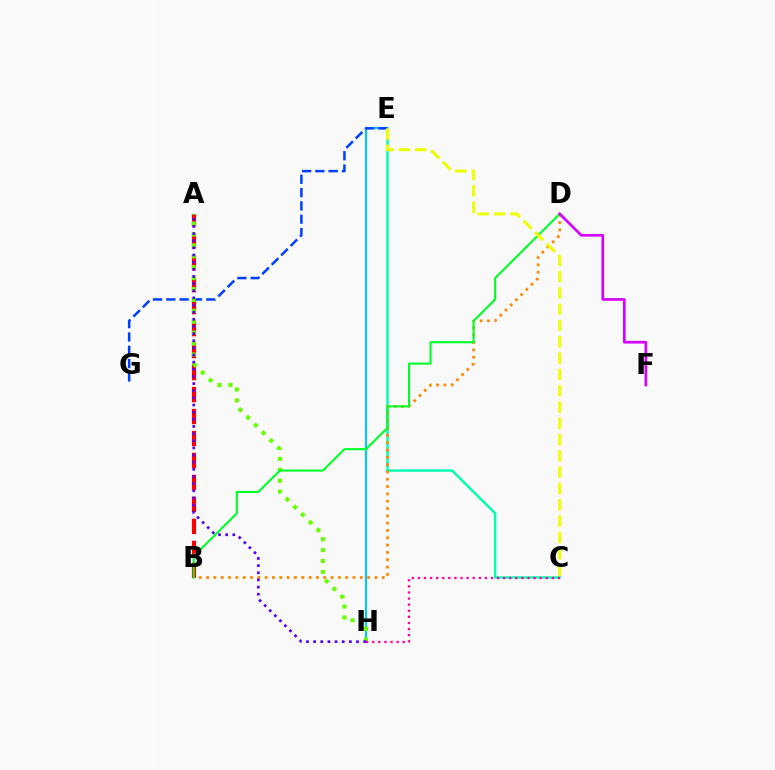{('E', 'H'): [{'color': '#00c7ff', 'line_style': 'solid', 'thickness': 1.53}], ('C', 'E'): [{'color': '#00ffaf', 'line_style': 'solid', 'thickness': 1.75}, {'color': '#eeff00', 'line_style': 'dashed', 'thickness': 2.21}], ('A', 'B'): [{'color': '#ff0000', 'line_style': 'dashed', 'thickness': 2.98}], ('E', 'G'): [{'color': '#003fff', 'line_style': 'dashed', 'thickness': 1.81}], ('A', 'H'): [{'color': '#66ff00', 'line_style': 'dotted', 'thickness': 2.96}, {'color': '#4f00ff', 'line_style': 'dotted', 'thickness': 1.94}], ('B', 'D'): [{'color': '#ff8800', 'line_style': 'dotted', 'thickness': 1.99}, {'color': '#00ff27', 'line_style': 'solid', 'thickness': 1.51}], ('D', 'F'): [{'color': '#d600ff', 'line_style': 'solid', 'thickness': 1.93}], ('C', 'H'): [{'color': '#ff00a0', 'line_style': 'dotted', 'thickness': 1.66}]}